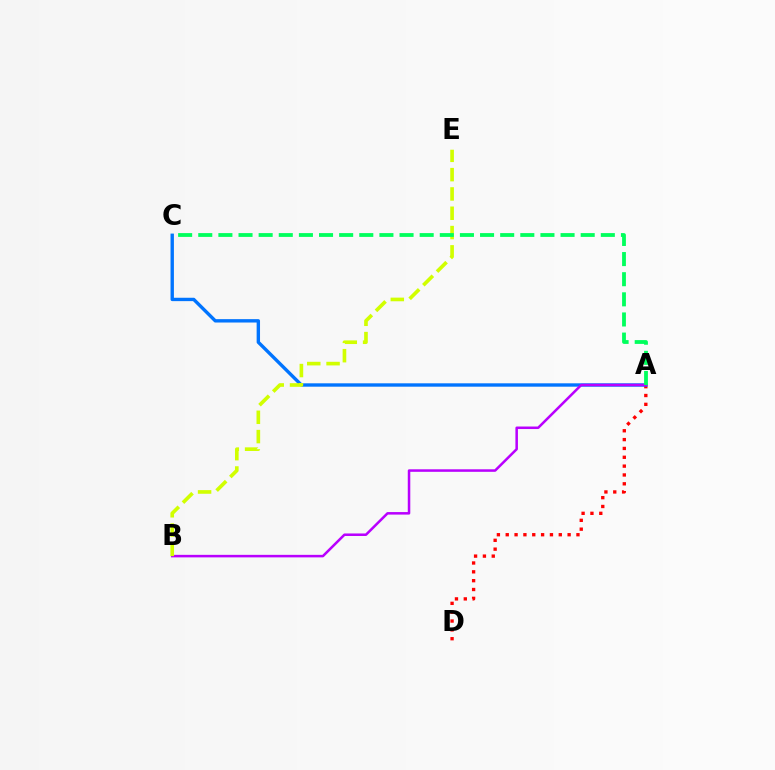{('A', 'D'): [{'color': '#ff0000', 'line_style': 'dotted', 'thickness': 2.4}], ('A', 'C'): [{'color': '#0074ff', 'line_style': 'solid', 'thickness': 2.43}, {'color': '#00ff5c', 'line_style': 'dashed', 'thickness': 2.73}], ('A', 'B'): [{'color': '#b900ff', 'line_style': 'solid', 'thickness': 1.82}], ('B', 'E'): [{'color': '#d1ff00', 'line_style': 'dashed', 'thickness': 2.62}]}